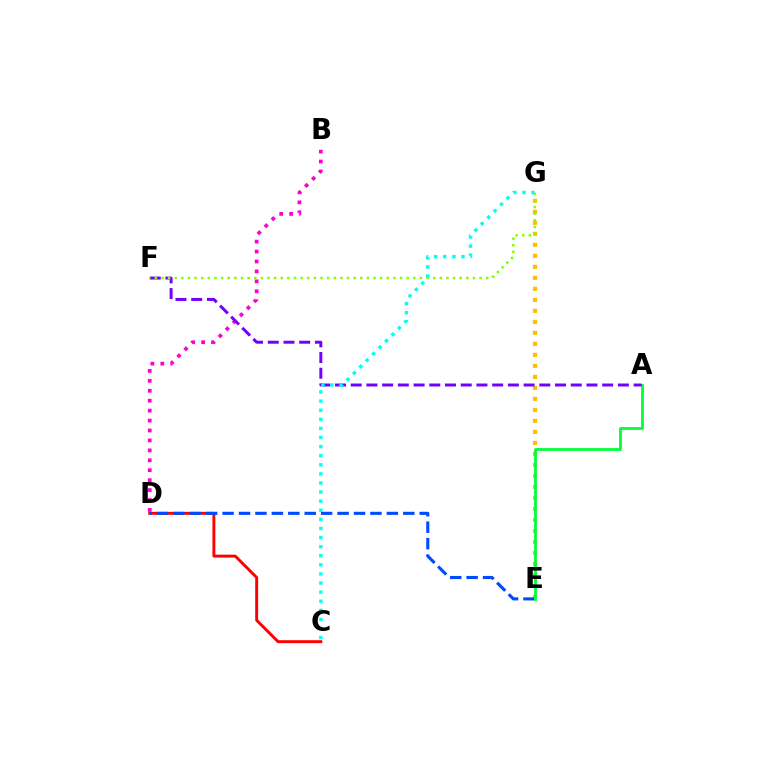{('C', 'D'): [{'color': '#ff0000', 'line_style': 'solid', 'thickness': 2.1}], ('E', 'G'): [{'color': '#ffbd00', 'line_style': 'dotted', 'thickness': 2.99}], ('D', 'E'): [{'color': '#004bff', 'line_style': 'dashed', 'thickness': 2.23}], ('A', 'E'): [{'color': '#00ff39', 'line_style': 'solid', 'thickness': 2.01}], ('B', 'D'): [{'color': '#ff00cf', 'line_style': 'dotted', 'thickness': 2.7}], ('A', 'F'): [{'color': '#7200ff', 'line_style': 'dashed', 'thickness': 2.13}], ('F', 'G'): [{'color': '#84ff00', 'line_style': 'dotted', 'thickness': 1.8}], ('C', 'G'): [{'color': '#00fff6', 'line_style': 'dotted', 'thickness': 2.47}]}